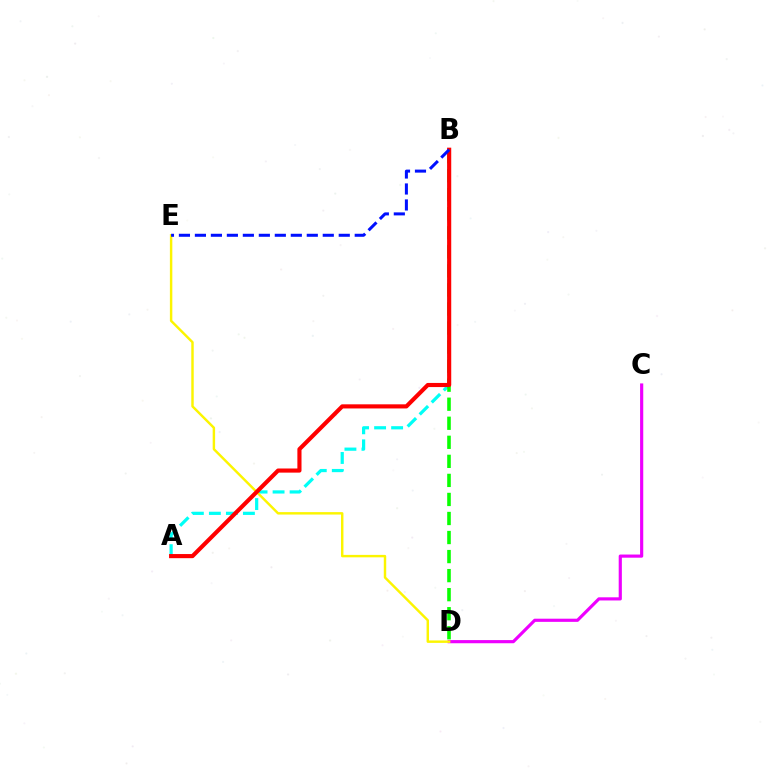{('C', 'D'): [{'color': '#ee00ff', 'line_style': 'solid', 'thickness': 2.28}], ('A', 'B'): [{'color': '#00fff6', 'line_style': 'dashed', 'thickness': 2.31}, {'color': '#ff0000', 'line_style': 'solid', 'thickness': 2.97}], ('B', 'D'): [{'color': '#08ff00', 'line_style': 'dashed', 'thickness': 2.59}], ('D', 'E'): [{'color': '#fcf500', 'line_style': 'solid', 'thickness': 1.75}], ('B', 'E'): [{'color': '#0010ff', 'line_style': 'dashed', 'thickness': 2.17}]}